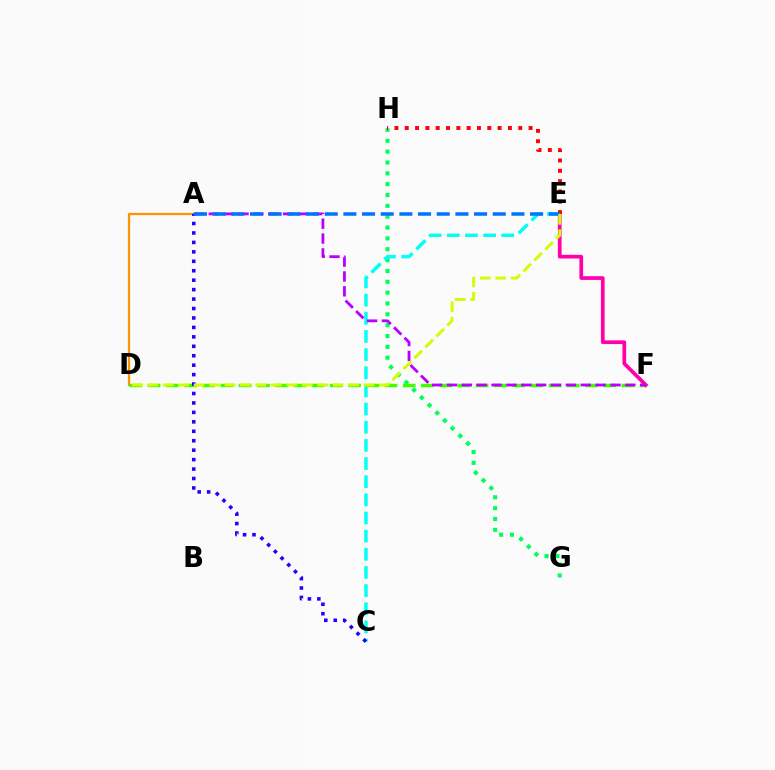{('G', 'H'): [{'color': '#00ff5c', 'line_style': 'dotted', 'thickness': 2.95}], ('C', 'E'): [{'color': '#00fff6', 'line_style': 'dashed', 'thickness': 2.47}], ('A', 'D'): [{'color': '#ff9400', 'line_style': 'solid', 'thickness': 1.62}], ('D', 'F'): [{'color': '#3dff00', 'line_style': 'dashed', 'thickness': 2.48}], ('E', 'F'): [{'color': '#ff00ac', 'line_style': 'solid', 'thickness': 2.67}], ('A', 'F'): [{'color': '#b900ff', 'line_style': 'dashed', 'thickness': 2.02}], ('E', 'H'): [{'color': '#ff0000', 'line_style': 'dotted', 'thickness': 2.8}], ('A', 'C'): [{'color': '#2500ff', 'line_style': 'dotted', 'thickness': 2.57}], ('A', 'E'): [{'color': '#0074ff', 'line_style': 'dashed', 'thickness': 2.54}], ('D', 'E'): [{'color': '#d1ff00', 'line_style': 'dashed', 'thickness': 2.1}]}